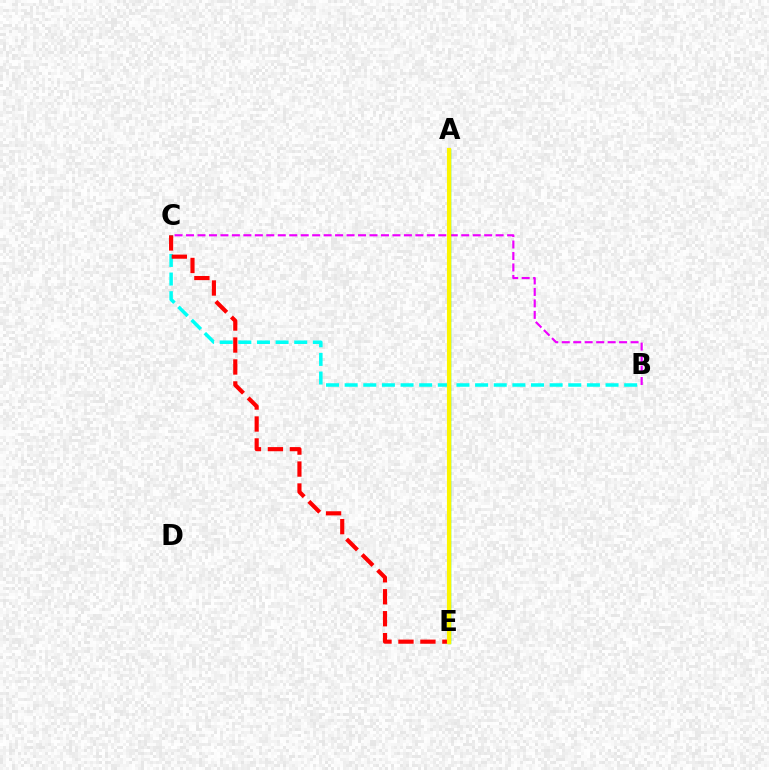{('B', 'C'): [{'color': '#ee00ff', 'line_style': 'dashed', 'thickness': 1.56}, {'color': '#00fff6', 'line_style': 'dashed', 'thickness': 2.53}], ('A', 'E'): [{'color': '#08ff00', 'line_style': 'solid', 'thickness': 2.44}, {'color': '#0010ff', 'line_style': 'dotted', 'thickness': 2.08}, {'color': '#fcf500', 'line_style': 'solid', 'thickness': 2.97}], ('C', 'E'): [{'color': '#ff0000', 'line_style': 'dashed', 'thickness': 2.98}]}